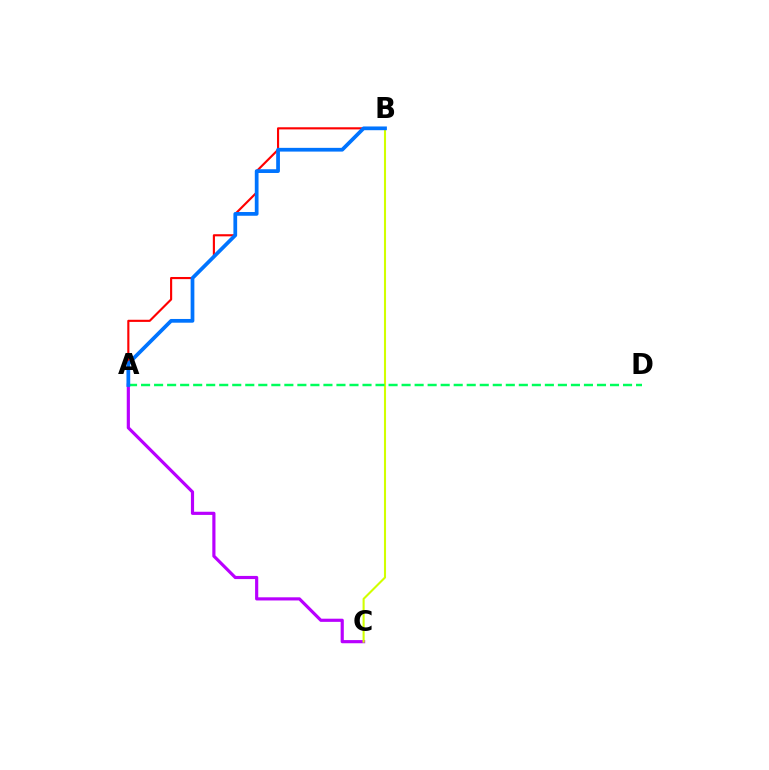{('A', 'B'): [{'color': '#ff0000', 'line_style': 'solid', 'thickness': 1.54}, {'color': '#0074ff', 'line_style': 'solid', 'thickness': 2.69}], ('A', 'C'): [{'color': '#b900ff', 'line_style': 'solid', 'thickness': 2.28}], ('B', 'C'): [{'color': '#d1ff00', 'line_style': 'solid', 'thickness': 1.5}], ('A', 'D'): [{'color': '#00ff5c', 'line_style': 'dashed', 'thickness': 1.77}]}